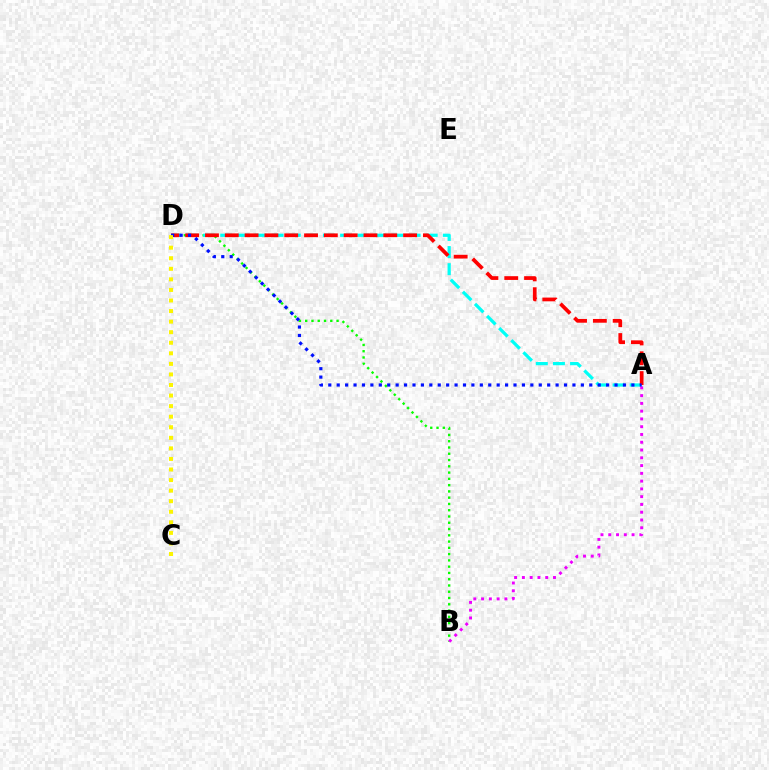{('B', 'D'): [{'color': '#08ff00', 'line_style': 'dotted', 'thickness': 1.7}], ('A', 'D'): [{'color': '#00fff6', 'line_style': 'dashed', 'thickness': 2.33}, {'color': '#ff0000', 'line_style': 'dashed', 'thickness': 2.69}, {'color': '#0010ff', 'line_style': 'dotted', 'thickness': 2.29}], ('A', 'B'): [{'color': '#ee00ff', 'line_style': 'dotted', 'thickness': 2.11}], ('C', 'D'): [{'color': '#fcf500', 'line_style': 'dotted', 'thickness': 2.87}]}